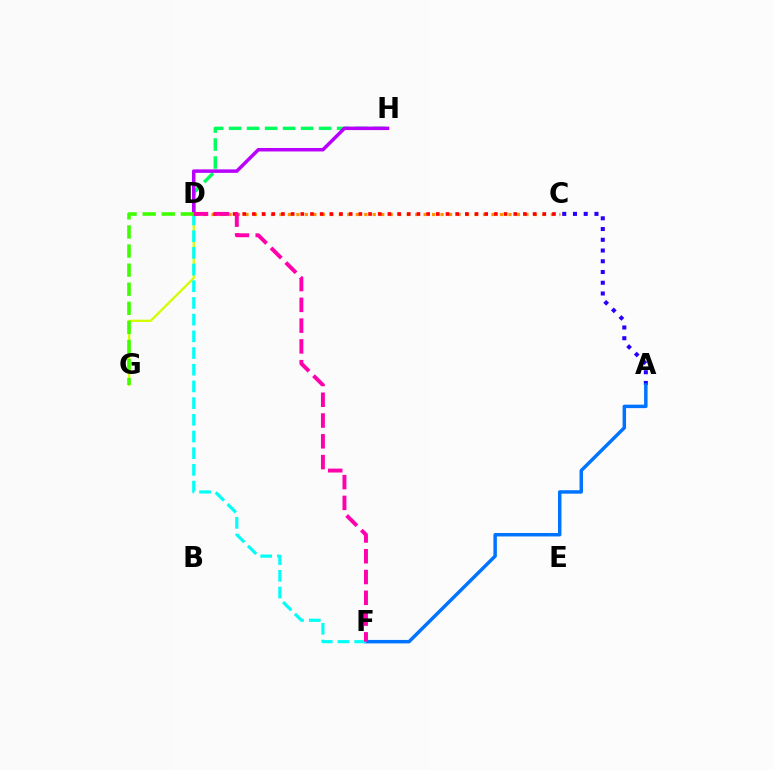{('D', 'H'): [{'color': '#00ff5c', 'line_style': 'dashed', 'thickness': 2.45}, {'color': '#b900ff', 'line_style': 'solid', 'thickness': 2.51}], ('C', 'D'): [{'color': '#ff9400', 'line_style': 'dotted', 'thickness': 2.3}, {'color': '#ff0000', 'line_style': 'dotted', 'thickness': 2.63}], ('A', 'C'): [{'color': '#2500ff', 'line_style': 'dotted', 'thickness': 2.92}], ('A', 'F'): [{'color': '#0074ff', 'line_style': 'solid', 'thickness': 2.49}], ('D', 'G'): [{'color': '#d1ff00', 'line_style': 'solid', 'thickness': 1.66}, {'color': '#3dff00', 'line_style': 'dashed', 'thickness': 2.59}], ('D', 'F'): [{'color': '#00fff6', 'line_style': 'dashed', 'thickness': 2.27}, {'color': '#ff00ac', 'line_style': 'dashed', 'thickness': 2.82}]}